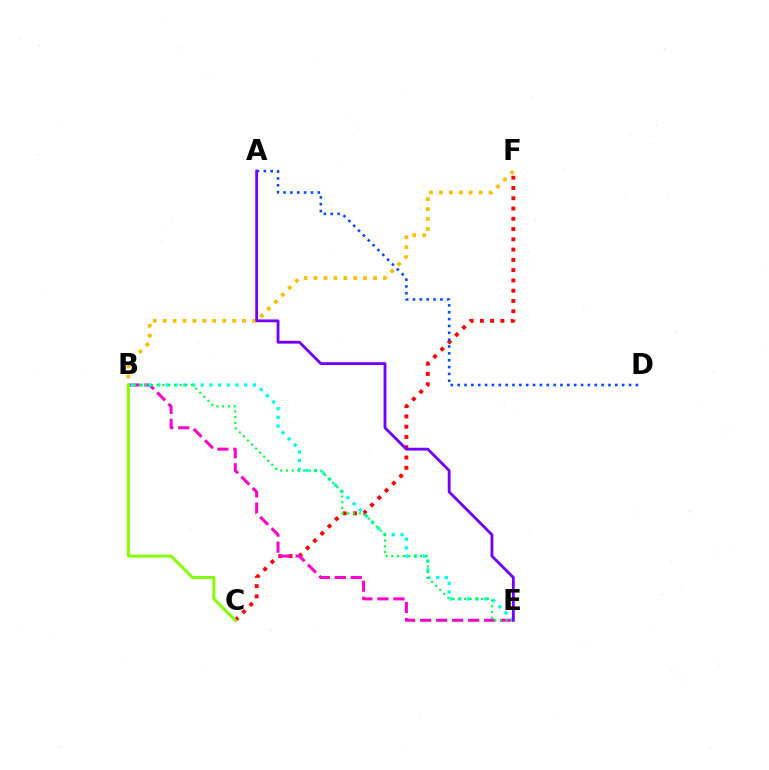{('B', 'F'): [{'color': '#ffbd00', 'line_style': 'dotted', 'thickness': 2.7}], ('C', 'F'): [{'color': '#ff0000', 'line_style': 'dotted', 'thickness': 2.79}], ('B', 'E'): [{'color': '#ff00cf', 'line_style': 'dashed', 'thickness': 2.18}, {'color': '#00fff6', 'line_style': 'dotted', 'thickness': 2.36}, {'color': '#00ff39', 'line_style': 'dotted', 'thickness': 1.55}], ('A', 'D'): [{'color': '#004bff', 'line_style': 'dotted', 'thickness': 1.86}], ('A', 'E'): [{'color': '#7200ff', 'line_style': 'solid', 'thickness': 2.03}], ('B', 'C'): [{'color': '#84ff00', 'line_style': 'solid', 'thickness': 2.16}]}